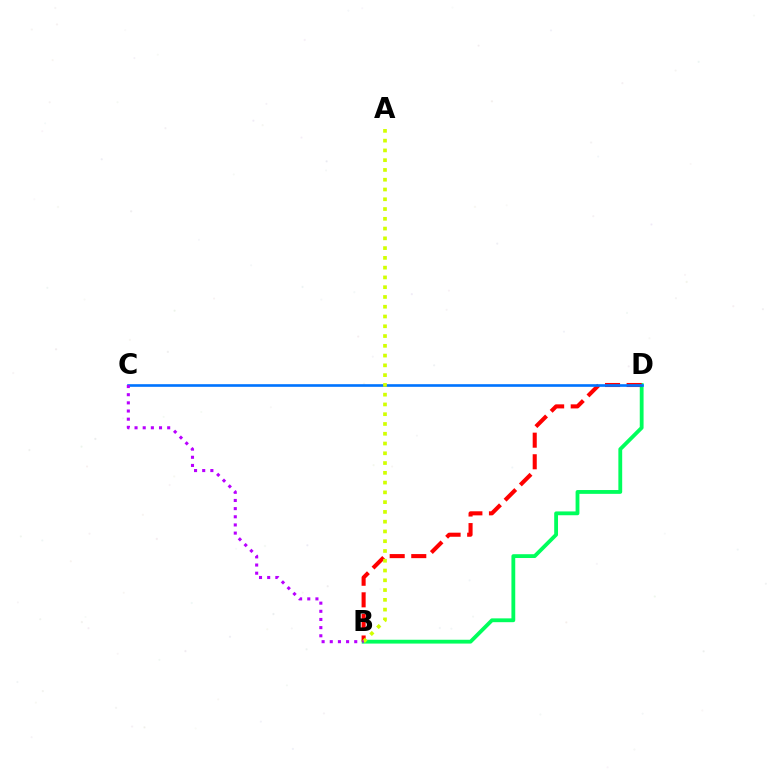{('B', 'D'): [{'color': '#00ff5c', 'line_style': 'solid', 'thickness': 2.75}, {'color': '#ff0000', 'line_style': 'dashed', 'thickness': 2.93}], ('C', 'D'): [{'color': '#0074ff', 'line_style': 'solid', 'thickness': 1.9}], ('A', 'B'): [{'color': '#d1ff00', 'line_style': 'dotted', 'thickness': 2.65}], ('B', 'C'): [{'color': '#b900ff', 'line_style': 'dotted', 'thickness': 2.22}]}